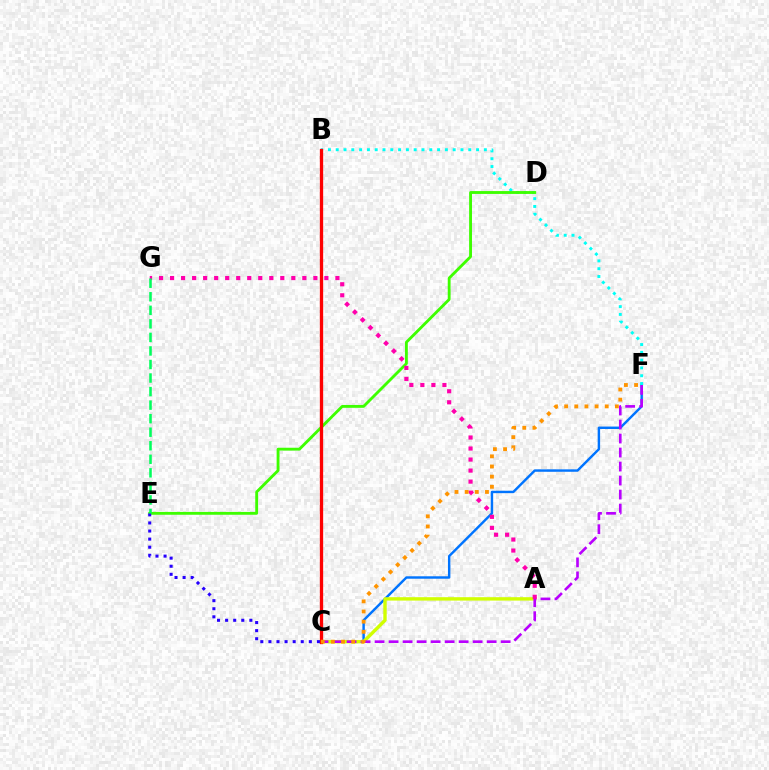{('C', 'F'): [{'color': '#0074ff', 'line_style': 'solid', 'thickness': 1.76}, {'color': '#b900ff', 'line_style': 'dashed', 'thickness': 1.9}, {'color': '#ff9400', 'line_style': 'dotted', 'thickness': 2.76}], ('B', 'F'): [{'color': '#00fff6', 'line_style': 'dotted', 'thickness': 2.12}], ('A', 'C'): [{'color': '#d1ff00', 'line_style': 'solid', 'thickness': 2.44}], ('D', 'E'): [{'color': '#3dff00', 'line_style': 'solid', 'thickness': 2.05}], ('B', 'C'): [{'color': '#ff0000', 'line_style': 'solid', 'thickness': 2.38}], ('A', 'G'): [{'color': '#ff00ac', 'line_style': 'dotted', 'thickness': 2.99}], ('C', 'E'): [{'color': '#2500ff', 'line_style': 'dotted', 'thickness': 2.2}], ('E', 'G'): [{'color': '#00ff5c', 'line_style': 'dashed', 'thickness': 1.84}]}